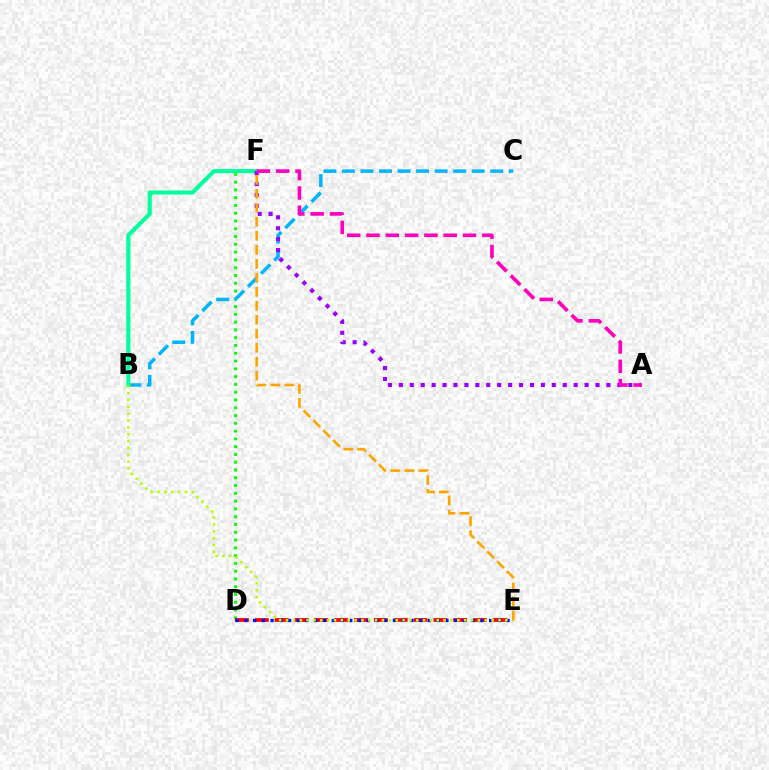{('D', 'F'): [{'color': '#08ff00', 'line_style': 'dotted', 'thickness': 2.11}], ('B', 'C'): [{'color': '#00b5ff', 'line_style': 'dashed', 'thickness': 2.52}], ('B', 'F'): [{'color': '#00ff9d', 'line_style': 'solid', 'thickness': 2.95}], ('A', 'F'): [{'color': '#9b00ff', 'line_style': 'dotted', 'thickness': 2.97}, {'color': '#ff00bd', 'line_style': 'dashed', 'thickness': 2.62}], ('D', 'E'): [{'color': '#ff0000', 'line_style': 'dashed', 'thickness': 2.7}, {'color': '#0010ff', 'line_style': 'dotted', 'thickness': 2.37}], ('B', 'E'): [{'color': '#b3ff00', 'line_style': 'dotted', 'thickness': 1.86}], ('E', 'F'): [{'color': '#ffa500', 'line_style': 'dashed', 'thickness': 1.9}]}